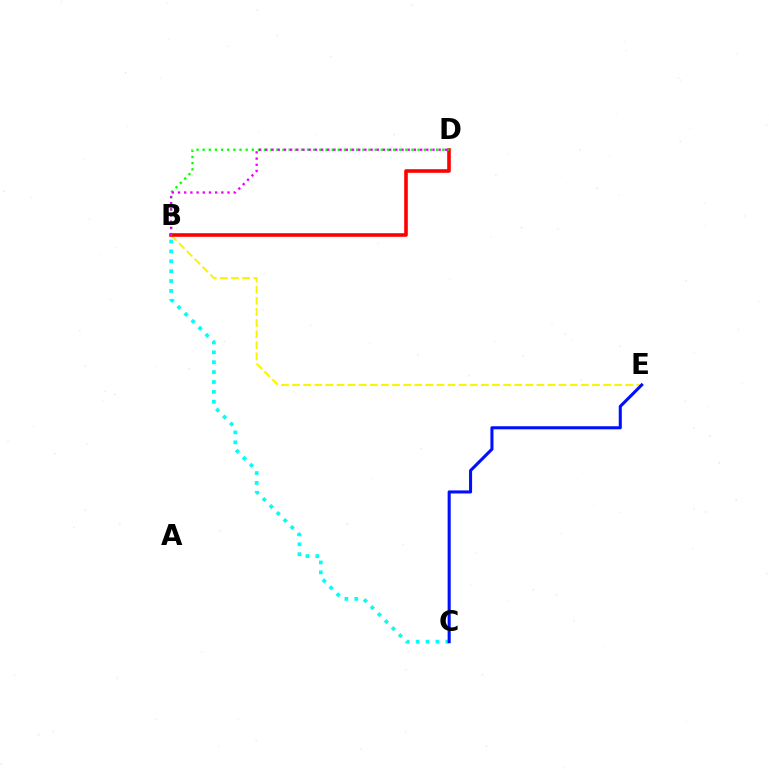{('B', 'C'): [{'color': '#00fff6', 'line_style': 'dotted', 'thickness': 2.69}], ('B', 'E'): [{'color': '#fcf500', 'line_style': 'dashed', 'thickness': 1.51}], ('B', 'D'): [{'color': '#ff0000', 'line_style': 'solid', 'thickness': 2.6}, {'color': '#08ff00', 'line_style': 'dotted', 'thickness': 1.67}, {'color': '#ee00ff', 'line_style': 'dotted', 'thickness': 1.68}], ('C', 'E'): [{'color': '#0010ff', 'line_style': 'solid', 'thickness': 2.21}]}